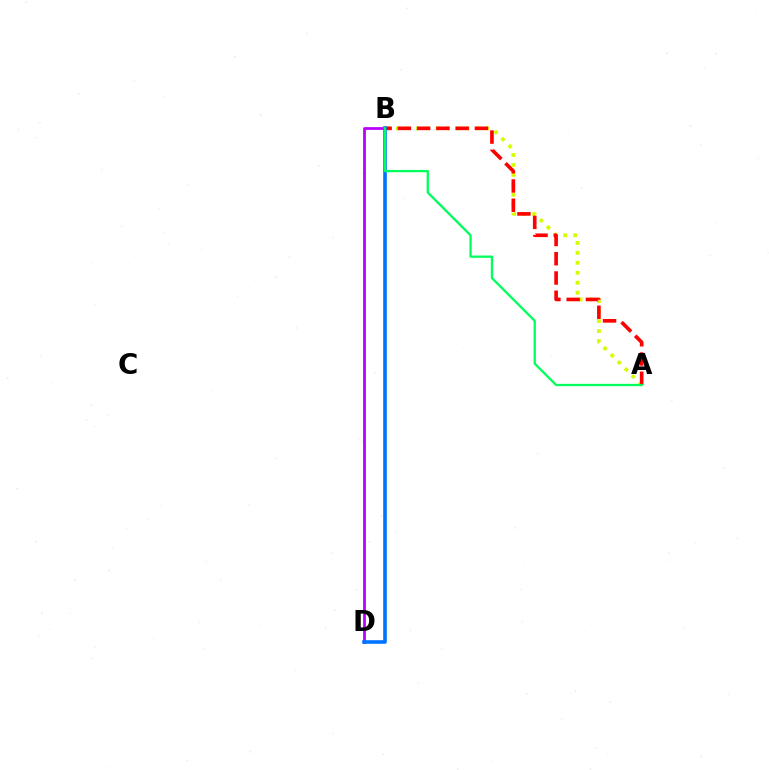{('B', 'D'): [{'color': '#b900ff', 'line_style': 'solid', 'thickness': 1.99}, {'color': '#0074ff', 'line_style': 'solid', 'thickness': 2.6}], ('A', 'B'): [{'color': '#d1ff00', 'line_style': 'dotted', 'thickness': 2.71}, {'color': '#ff0000', 'line_style': 'dashed', 'thickness': 2.62}, {'color': '#00ff5c', 'line_style': 'solid', 'thickness': 1.65}]}